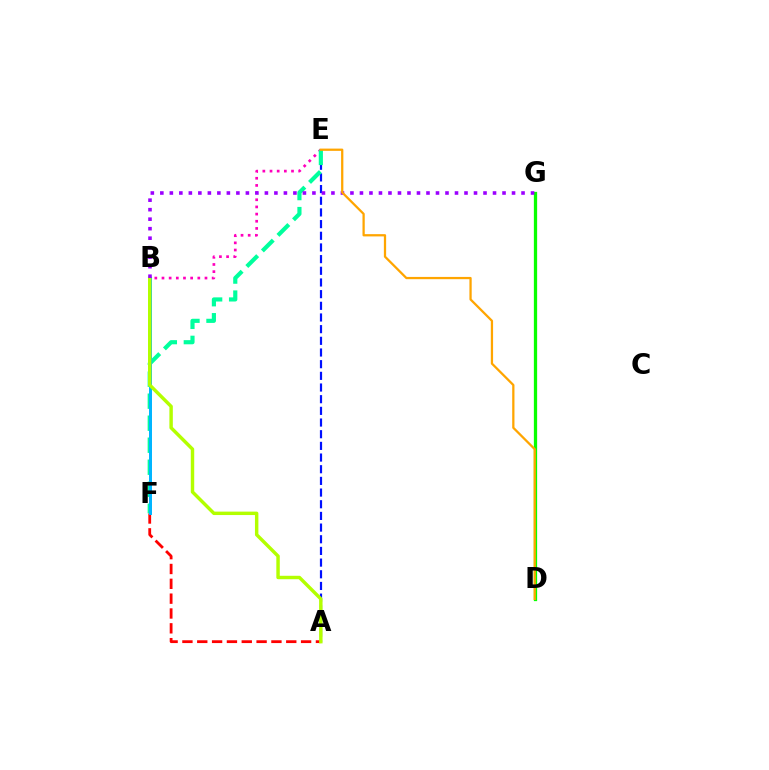{('A', 'F'): [{'color': '#ff0000', 'line_style': 'dashed', 'thickness': 2.02}], ('A', 'E'): [{'color': '#0010ff', 'line_style': 'dashed', 'thickness': 1.59}], ('B', 'E'): [{'color': '#ff00bd', 'line_style': 'dotted', 'thickness': 1.95}], ('D', 'G'): [{'color': '#08ff00', 'line_style': 'solid', 'thickness': 2.35}], ('E', 'F'): [{'color': '#00ff9d', 'line_style': 'dashed', 'thickness': 2.99}], ('B', 'F'): [{'color': '#00b5ff', 'line_style': 'solid', 'thickness': 2.14}], ('A', 'B'): [{'color': '#b3ff00', 'line_style': 'solid', 'thickness': 2.47}], ('B', 'G'): [{'color': '#9b00ff', 'line_style': 'dotted', 'thickness': 2.58}], ('D', 'E'): [{'color': '#ffa500', 'line_style': 'solid', 'thickness': 1.63}]}